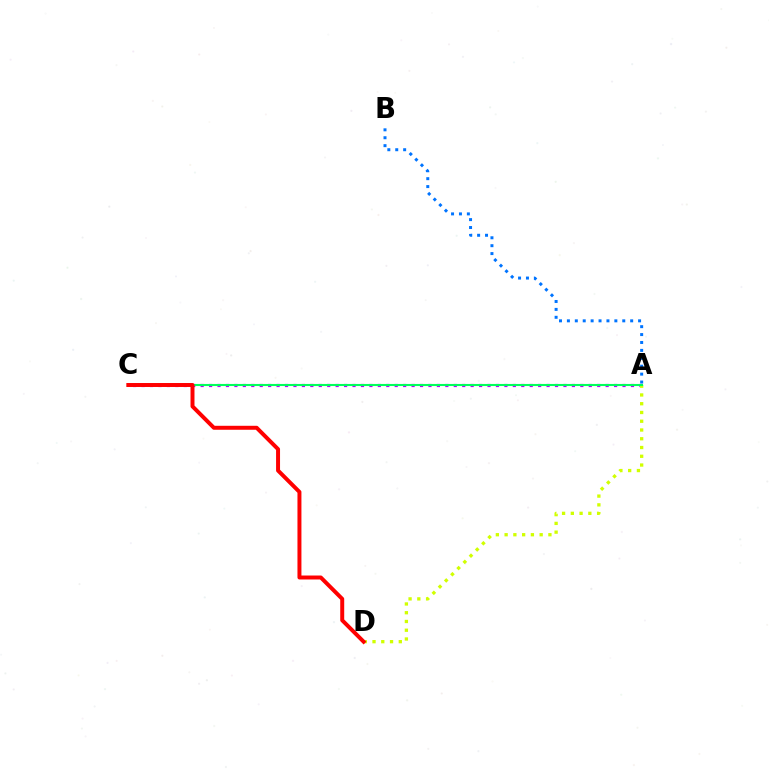{('A', 'C'): [{'color': '#b900ff', 'line_style': 'dotted', 'thickness': 2.29}, {'color': '#00ff5c', 'line_style': 'solid', 'thickness': 1.51}], ('A', 'D'): [{'color': '#d1ff00', 'line_style': 'dotted', 'thickness': 2.38}], ('A', 'B'): [{'color': '#0074ff', 'line_style': 'dotted', 'thickness': 2.15}], ('C', 'D'): [{'color': '#ff0000', 'line_style': 'solid', 'thickness': 2.86}]}